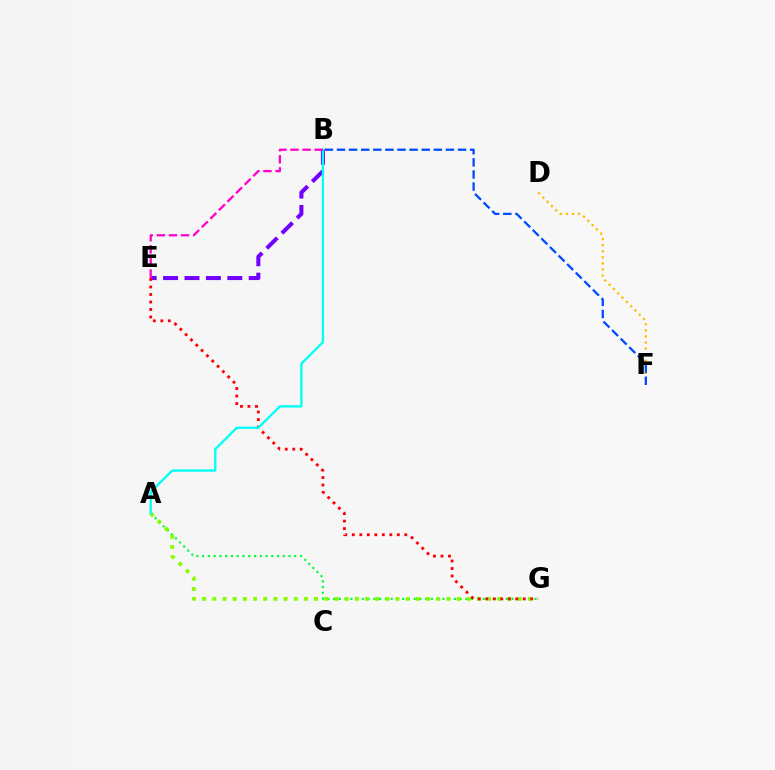{('D', 'F'): [{'color': '#ffbd00', 'line_style': 'dotted', 'thickness': 1.65}], ('B', 'E'): [{'color': '#7200ff', 'line_style': 'dashed', 'thickness': 2.91}, {'color': '#ff00cf', 'line_style': 'dashed', 'thickness': 1.64}], ('A', 'G'): [{'color': '#00ff39', 'line_style': 'dotted', 'thickness': 1.56}, {'color': '#84ff00', 'line_style': 'dotted', 'thickness': 2.77}], ('E', 'G'): [{'color': '#ff0000', 'line_style': 'dotted', 'thickness': 2.04}], ('A', 'B'): [{'color': '#00fff6', 'line_style': 'solid', 'thickness': 1.67}], ('B', 'F'): [{'color': '#004bff', 'line_style': 'dashed', 'thickness': 1.64}]}